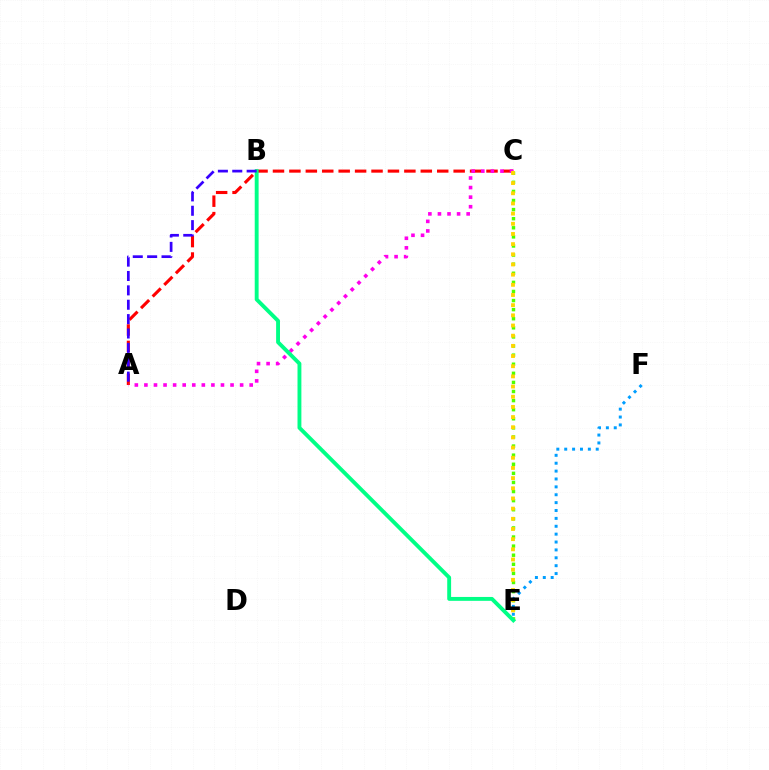{('A', 'C'): [{'color': '#ff0000', 'line_style': 'dashed', 'thickness': 2.23}, {'color': '#ff00ed', 'line_style': 'dotted', 'thickness': 2.6}], ('C', 'E'): [{'color': '#4fff00', 'line_style': 'dotted', 'thickness': 2.47}, {'color': '#ffd500', 'line_style': 'dotted', 'thickness': 2.76}], ('E', 'F'): [{'color': '#009eff', 'line_style': 'dotted', 'thickness': 2.14}], ('B', 'E'): [{'color': '#00ff86', 'line_style': 'solid', 'thickness': 2.79}], ('A', 'B'): [{'color': '#3700ff', 'line_style': 'dashed', 'thickness': 1.95}]}